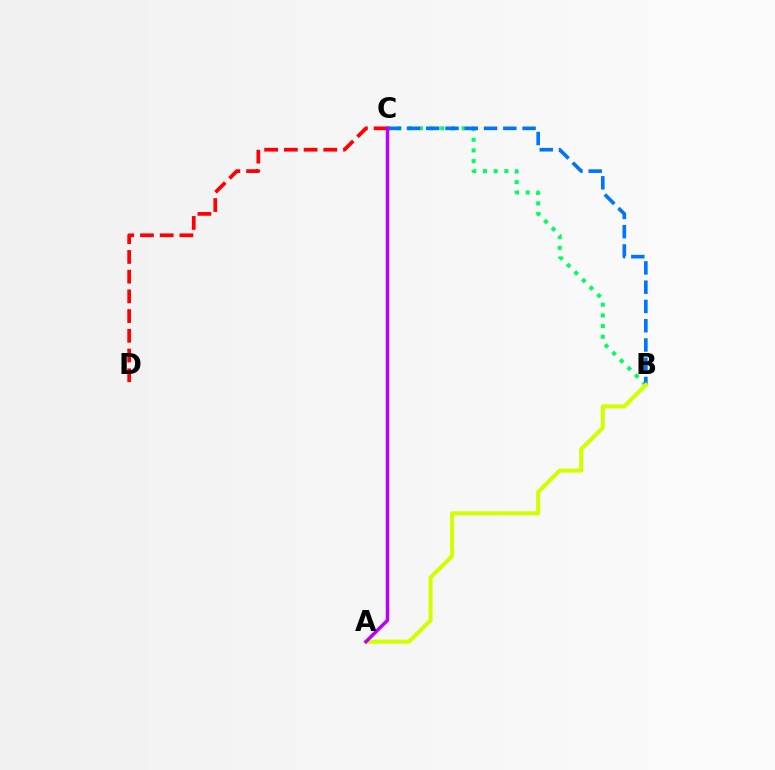{('B', 'C'): [{'color': '#00ff5c', 'line_style': 'dotted', 'thickness': 2.9}, {'color': '#0074ff', 'line_style': 'dashed', 'thickness': 2.62}], ('C', 'D'): [{'color': '#ff0000', 'line_style': 'dashed', 'thickness': 2.68}], ('A', 'B'): [{'color': '#d1ff00', 'line_style': 'solid', 'thickness': 2.93}], ('A', 'C'): [{'color': '#b900ff', 'line_style': 'solid', 'thickness': 2.5}]}